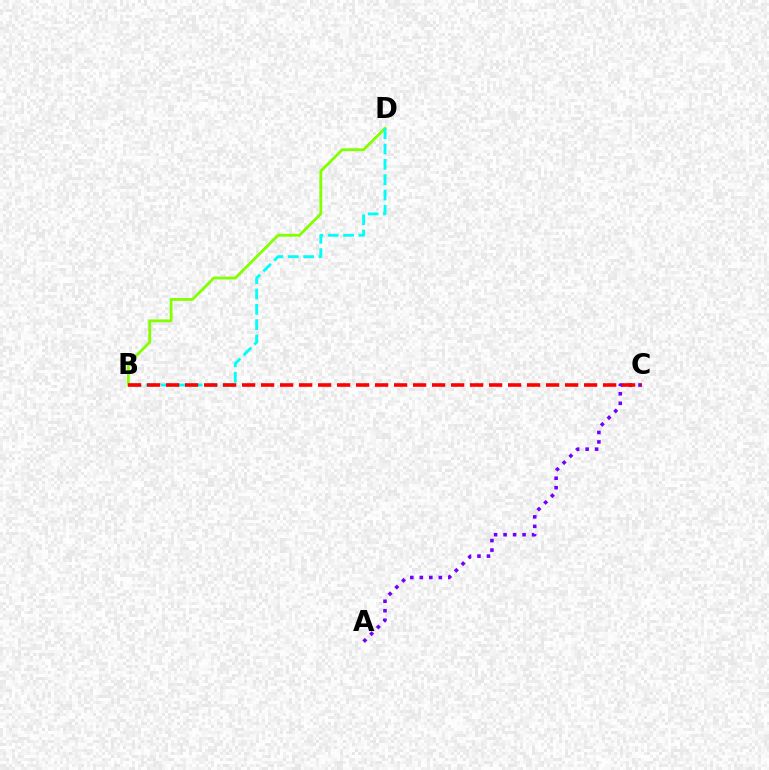{('B', 'D'): [{'color': '#84ff00', 'line_style': 'solid', 'thickness': 2.03}, {'color': '#00fff6', 'line_style': 'dashed', 'thickness': 2.08}], ('A', 'C'): [{'color': '#7200ff', 'line_style': 'dotted', 'thickness': 2.58}], ('B', 'C'): [{'color': '#ff0000', 'line_style': 'dashed', 'thickness': 2.58}]}